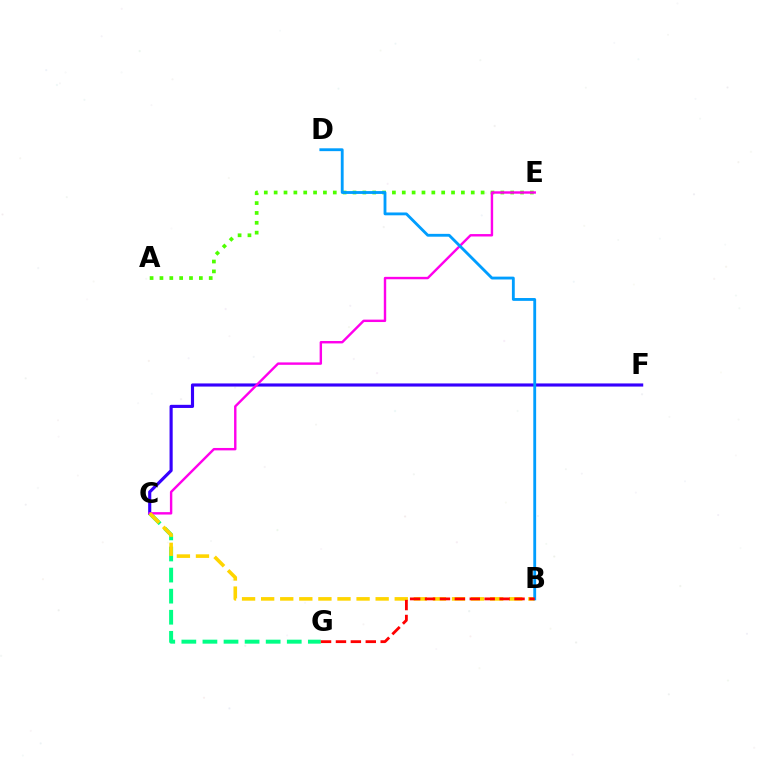{('C', 'G'): [{'color': '#00ff86', 'line_style': 'dashed', 'thickness': 2.86}], ('A', 'E'): [{'color': '#4fff00', 'line_style': 'dotted', 'thickness': 2.68}], ('C', 'F'): [{'color': '#3700ff', 'line_style': 'solid', 'thickness': 2.26}], ('C', 'E'): [{'color': '#ff00ed', 'line_style': 'solid', 'thickness': 1.74}], ('B', 'C'): [{'color': '#ffd500', 'line_style': 'dashed', 'thickness': 2.59}], ('B', 'D'): [{'color': '#009eff', 'line_style': 'solid', 'thickness': 2.04}], ('B', 'G'): [{'color': '#ff0000', 'line_style': 'dashed', 'thickness': 2.03}]}